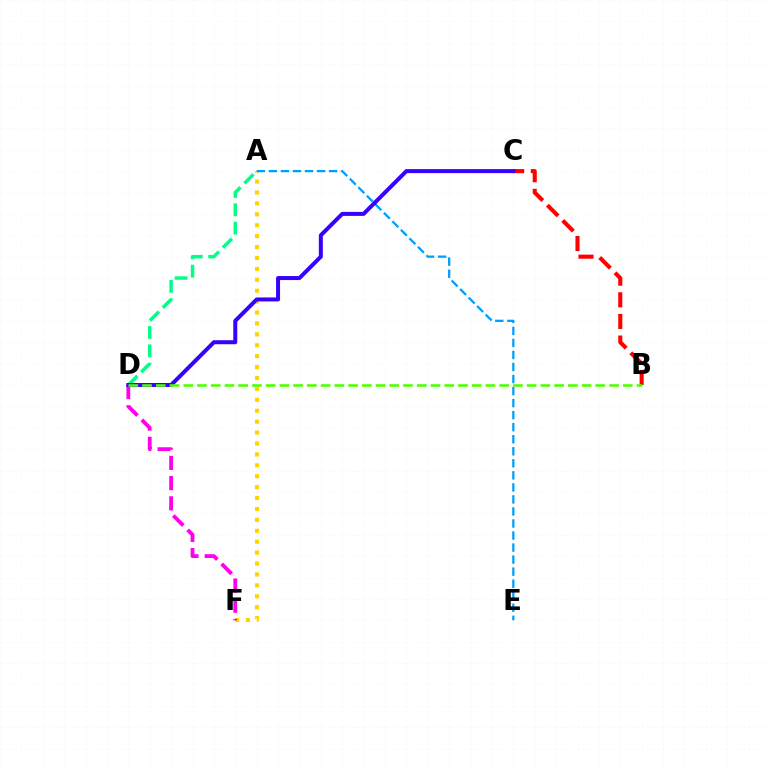{('A', 'F'): [{'color': '#ffd500', 'line_style': 'dotted', 'thickness': 2.97}], ('D', 'F'): [{'color': '#ff00ed', 'line_style': 'dashed', 'thickness': 2.75}], ('B', 'C'): [{'color': '#ff0000', 'line_style': 'dashed', 'thickness': 2.94}], ('A', 'E'): [{'color': '#009eff', 'line_style': 'dashed', 'thickness': 1.64}], ('A', 'D'): [{'color': '#00ff86', 'line_style': 'dashed', 'thickness': 2.49}], ('C', 'D'): [{'color': '#3700ff', 'line_style': 'solid', 'thickness': 2.88}], ('B', 'D'): [{'color': '#4fff00', 'line_style': 'dashed', 'thickness': 1.87}]}